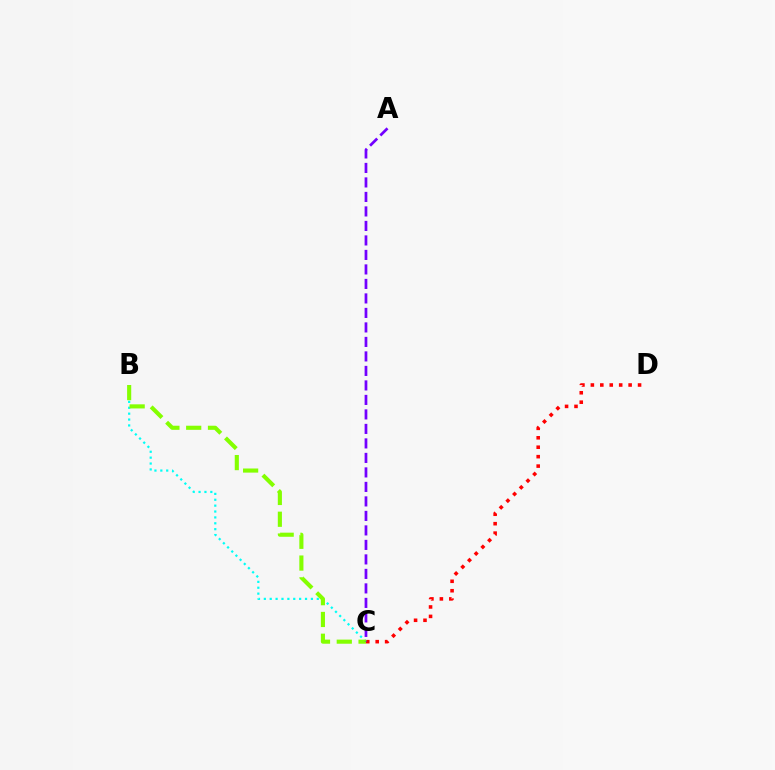{('C', 'D'): [{'color': '#ff0000', 'line_style': 'dotted', 'thickness': 2.56}], ('B', 'C'): [{'color': '#00fff6', 'line_style': 'dotted', 'thickness': 1.6}, {'color': '#84ff00', 'line_style': 'dashed', 'thickness': 2.96}], ('A', 'C'): [{'color': '#7200ff', 'line_style': 'dashed', 'thickness': 1.97}]}